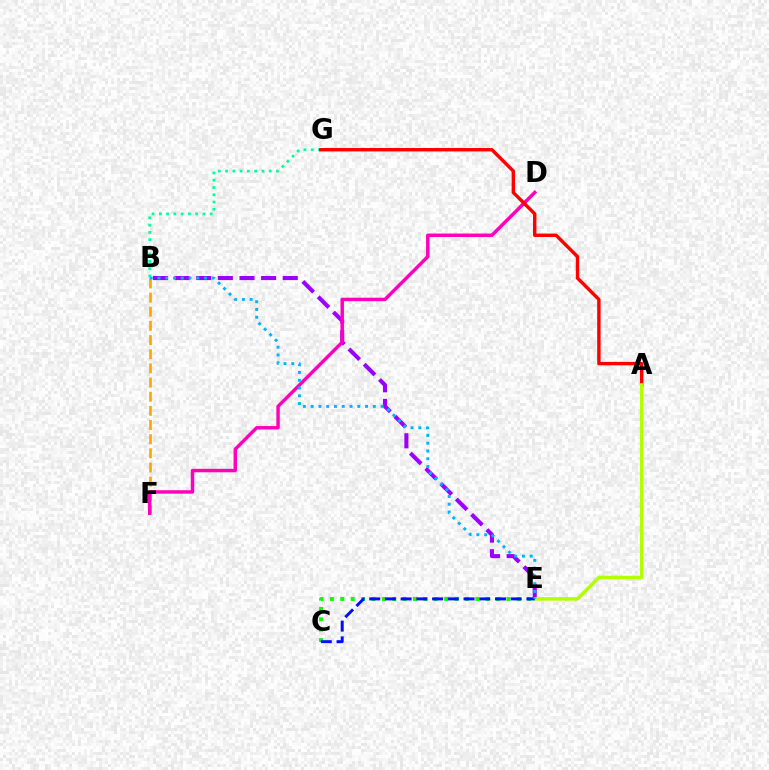{('C', 'E'): [{'color': '#08ff00', 'line_style': 'dotted', 'thickness': 2.82}, {'color': '#0010ff', 'line_style': 'dashed', 'thickness': 2.14}], ('B', 'F'): [{'color': '#ffa500', 'line_style': 'dashed', 'thickness': 1.92}], ('B', 'E'): [{'color': '#9b00ff', 'line_style': 'dashed', 'thickness': 2.94}, {'color': '#00b5ff', 'line_style': 'dotted', 'thickness': 2.11}], ('D', 'F'): [{'color': '#ff00bd', 'line_style': 'solid', 'thickness': 2.49}], ('B', 'G'): [{'color': '#00ff9d', 'line_style': 'dotted', 'thickness': 1.97}], ('A', 'G'): [{'color': '#ff0000', 'line_style': 'solid', 'thickness': 2.46}], ('A', 'E'): [{'color': '#b3ff00', 'line_style': 'solid', 'thickness': 2.52}]}